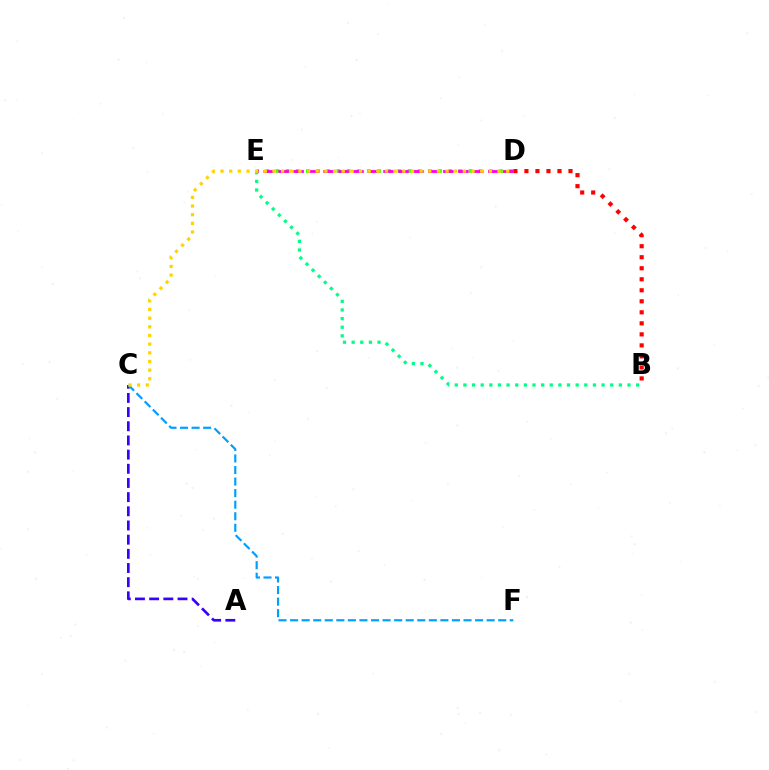{('D', 'E'): [{'color': '#4fff00', 'line_style': 'dotted', 'thickness': 2.76}, {'color': '#ff00ed', 'line_style': 'dashed', 'thickness': 2.03}], ('B', 'D'): [{'color': '#ff0000', 'line_style': 'dotted', 'thickness': 2.99}], ('A', 'C'): [{'color': '#3700ff', 'line_style': 'dashed', 'thickness': 1.93}], ('B', 'E'): [{'color': '#00ff86', 'line_style': 'dotted', 'thickness': 2.35}], ('C', 'F'): [{'color': '#009eff', 'line_style': 'dashed', 'thickness': 1.57}], ('C', 'D'): [{'color': '#ffd500', 'line_style': 'dotted', 'thickness': 2.35}]}